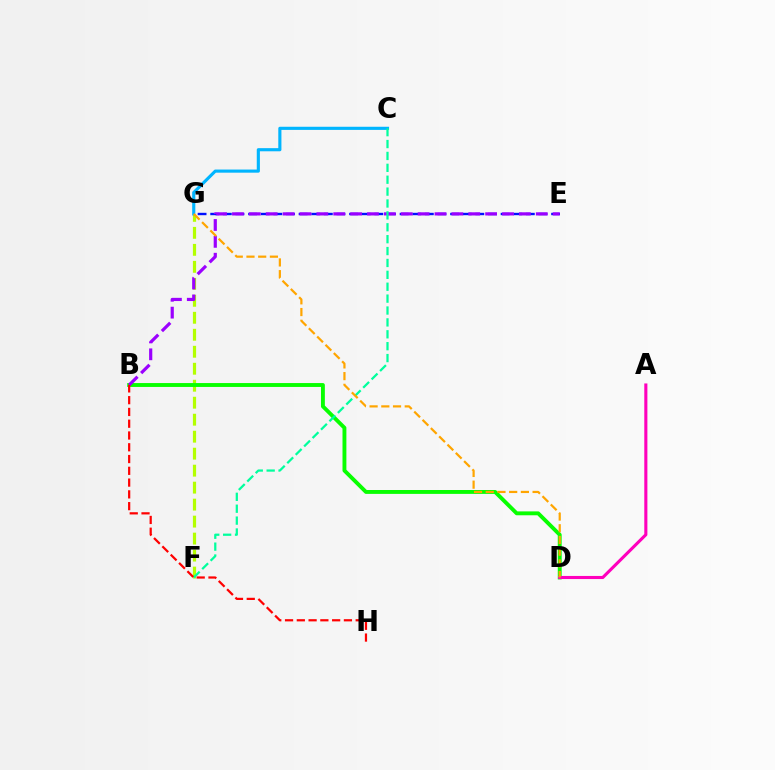{('F', 'G'): [{'color': '#b3ff00', 'line_style': 'dashed', 'thickness': 2.31}], ('B', 'D'): [{'color': '#08ff00', 'line_style': 'solid', 'thickness': 2.8}], ('E', 'G'): [{'color': '#0010ff', 'line_style': 'dashed', 'thickness': 1.72}], ('C', 'G'): [{'color': '#00b5ff', 'line_style': 'solid', 'thickness': 2.25}], ('A', 'D'): [{'color': '#ff00bd', 'line_style': 'solid', 'thickness': 2.23}], ('B', 'E'): [{'color': '#9b00ff', 'line_style': 'dashed', 'thickness': 2.29}], ('C', 'F'): [{'color': '#00ff9d', 'line_style': 'dashed', 'thickness': 1.62}], ('D', 'G'): [{'color': '#ffa500', 'line_style': 'dashed', 'thickness': 1.59}], ('B', 'H'): [{'color': '#ff0000', 'line_style': 'dashed', 'thickness': 1.6}]}